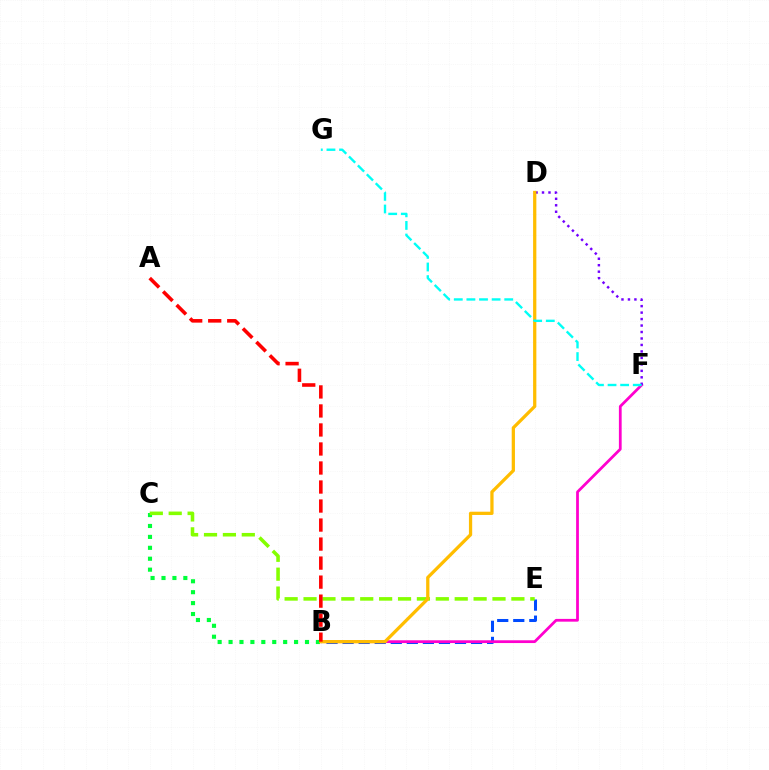{('B', 'E'): [{'color': '#004bff', 'line_style': 'dashed', 'thickness': 2.18}], ('B', 'F'): [{'color': '#ff00cf', 'line_style': 'solid', 'thickness': 1.99}], ('B', 'C'): [{'color': '#00ff39', 'line_style': 'dotted', 'thickness': 2.97}], ('C', 'E'): [{'color': '#84ff00', 'line_style': 'dashed', 'thickness': 2.57}], ('D', 'F'): [{'color': '#7200ff', 'line_style': 'dotted', 'thickness': 1.76}], ('B', 'D'): [{'color': '#ffbd00', 'line_style': 'solid', 'thickness': 2.35}], ('A', 'B'): [{'color': '#ff0000', 'line_style': 'dashed', 'thickness': 2.58}], ('F', 'G'): [{'color': '#00fff6', 'line_style': 'dashed', 'thickness': 1.71}]}